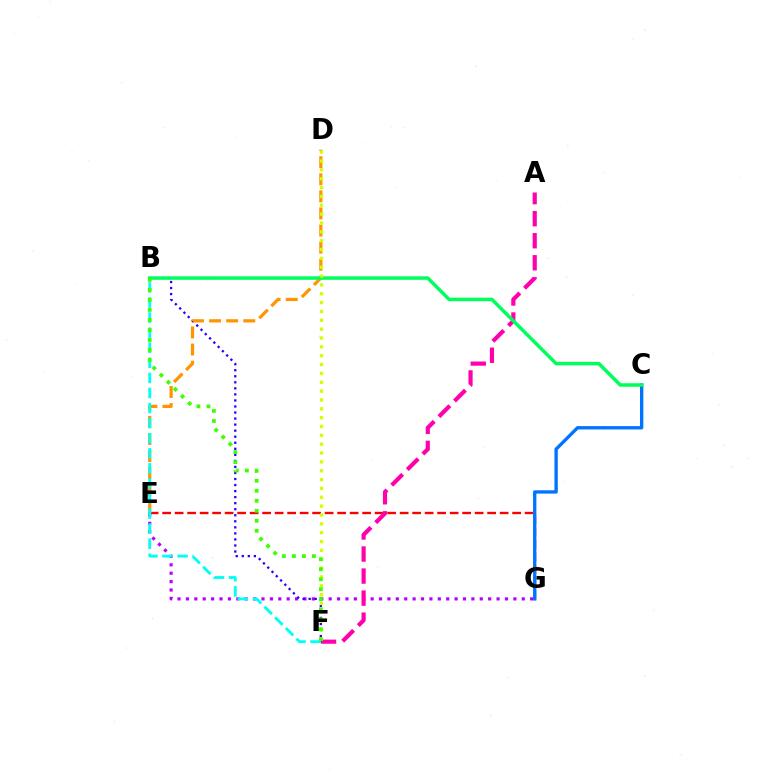{('E', 'G'): [{'color': '#ff0000', 'line_style': 'dashed', 'thickness': 1.7}, {'color': '#b900ff', 'line_style': 'dotted', 'thickness': 2.28}], ('A', 'F'): [{'color': '#ff00ac', 'line_style': 'dashed', 'thickness': 2.99}], ('C', 'G'): [{'color': '#0074ff', 'line_style': 'solid', 'thickness': 2.41}], ('B', 'F'): [{'color': '#2500ff', 'line_style': 'dotted', 'thickness': 1.64}, {'color': '#00fff6', 'line_style': 'dashed', 'thickness': 2.05}, {'color': '#3dff00', 'line_style': 'dotted', 'thickness': 2.72}], ('D', 'E'): [{'color': '#ff9400', 'line_style': 'dashed', 'thickness': 2.32}], ('B', 'C'): [{'color': '#00ff5c', 'line_style': 'solid', 'thickness': 2.51}], ('D', 'F'): [{'color': '#d1ff00', 'line_style': 'dotted', 'thickness': 2.4}]}